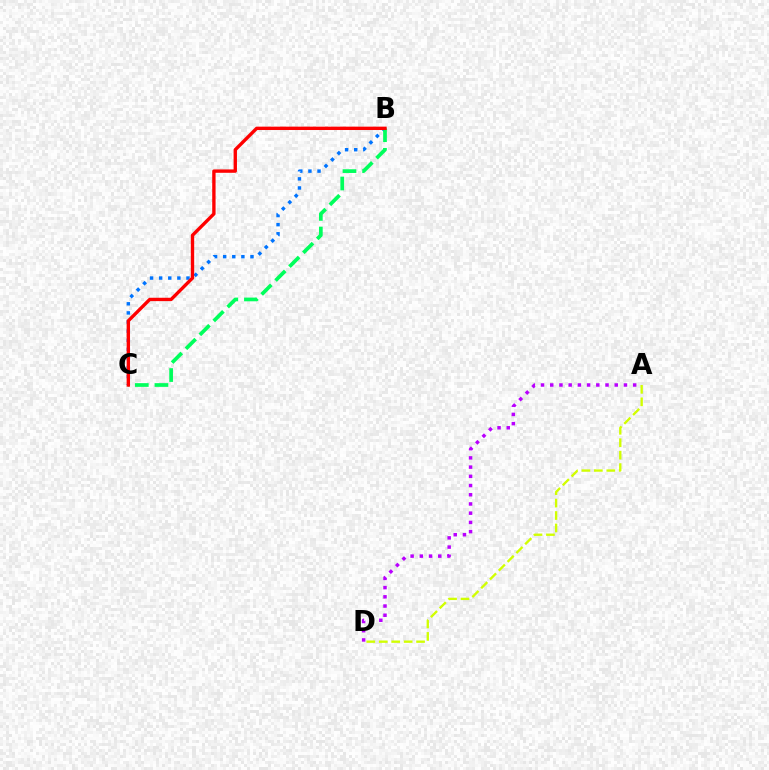{('B', 'C'): [{'color': '#0074ff', 'line_style': 'dotted', 'thickness': 2.47}, {'color': '#00ff5c', 'line_style': 'dashed', 'thickness': 2.67}, {'color': '#ff0000', 'line_style': 'solid', 'thickness': 2.42}], ('A', 'D'): [{'color': '#d1ff00', 'line_style': 'dashed', 'thickness': 1.69}, {'color': '#b900ff', 'line_style': 'dotted', 'thickness': 2.5}]}